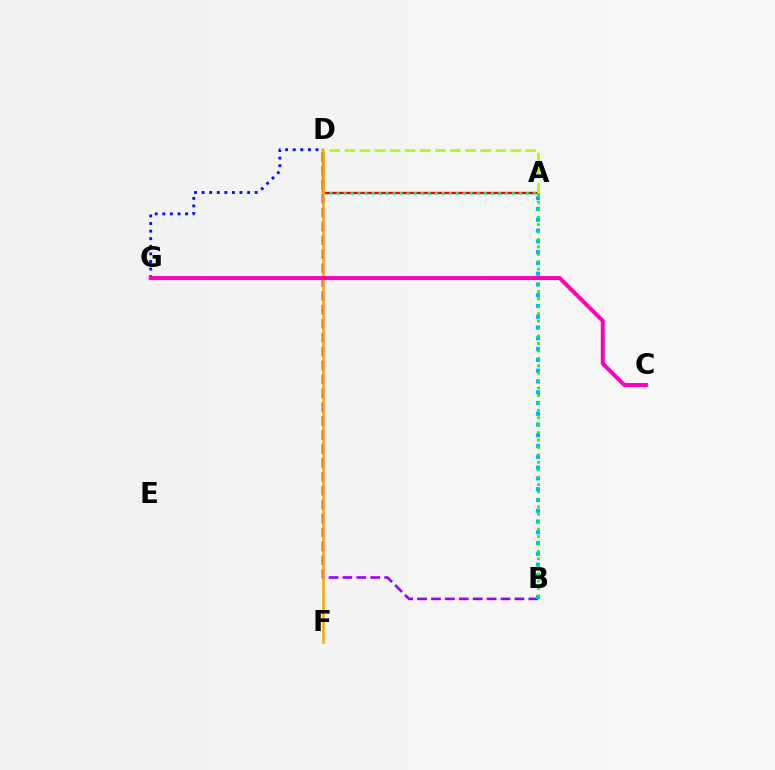{('B', 'D'): [{'color': '#9b00ff', 'line_style': 'dashed', 'thickness': 1.89}], ('D', 'G'): [{'color': '#0010ff', 'line_style': 'dotted', 'thickness': 2.06}], ('A', 'D'): [{'color': '#ff0000', 'line_style': 'solid', 'thickness': 1.7}, {'color': '#00ff9d', 'line_style': 'dotted', 'thickness': 1.91}, {'color': '#b3ff00', 'line_style': 'dashed', 'thickness': 2.05}], ('A', 'B'): [{'color': '#00b5ff', 'line_style': 'dotted', 'thickness': 2.93}, {'color': '#08ff00', 'line_style': 'dotted', 'thickness': 2.02}], ('D', 'F'): [{'color': '#ffa500', 'line_style': 'solid', 'thickness': 1.82}], ('C', 'G'): [{'color': '#ff00bd', 'line_style': 'solid', 'thickness': 2.88}]}